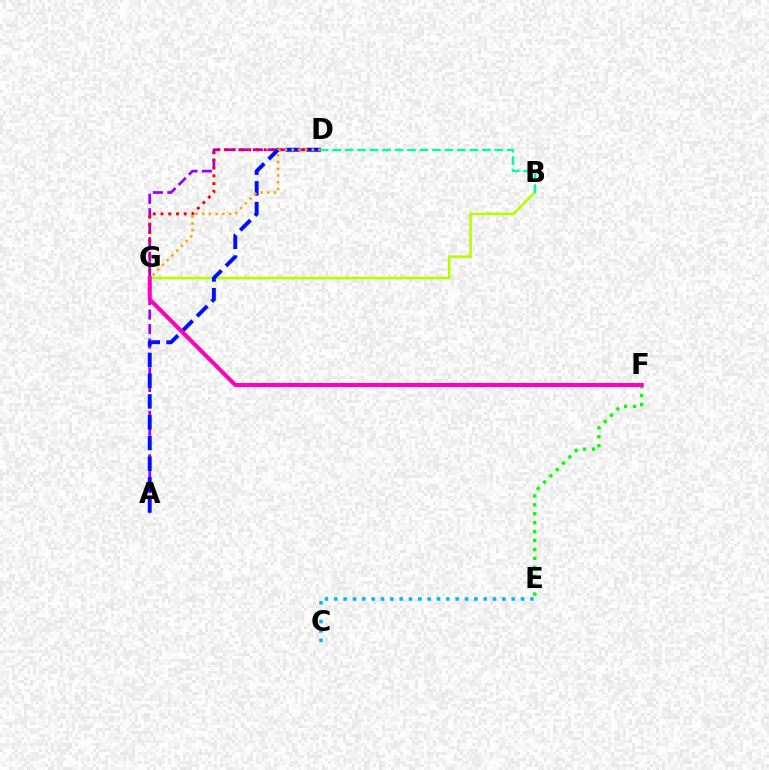{('A', 'D'): [{'color': '#9b00ff', 'line_style': 'dashed', 'thickness': 1.97}, {'color': '#0010ff', 'line_style': 'dashed', 'thickness': 2.82}], ('C', 'E'): [{'color': '#00b5ff', 'line_style': 'dotted', 'thickness': 2.54}], ('E', 'F'): [{'color': '#08ff00', 'line_style': 'dotted', 'thickness': 2.43}], ('D', 'G'): [{'color': '#ff0000', 'line_style': 'dotted', 'thickness': 2.1}, {'color': '#ffa500', 'line_style': 'dotted', 'thickness': 1.83}], ('B', 'G'): [{'color': '#b3ff00', 'line_style': 'solid', 'thickness': 1.84}], ('B', 'D'): [{'color': '#00ff9d', 'line_style': 'dashed', 'thickness': 1.69}], ('F', 'G'): [{'color': '#ff00bd', 'line_style': 'solid', 'thickness': 2.94}]}